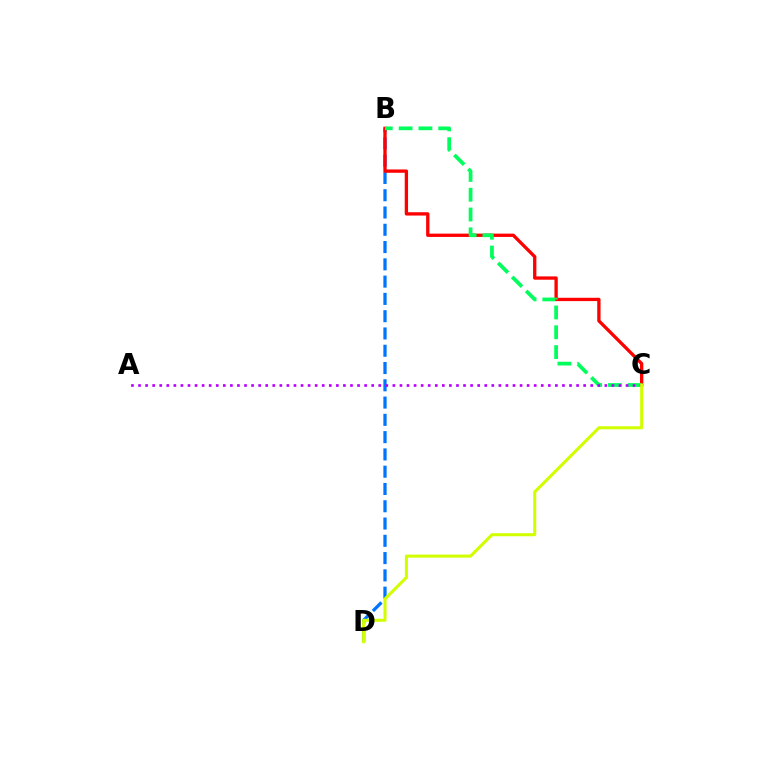{('B', 'D'): [{'color': '#0074ff', 'line_style': 'dashed', 'thickness': 2.35}], ('B', 'C'): [{'color': '#ff0000', 'line_style': 'solid', 'thickness': 2.39}, {'color': '#00ff5c', 'line_style': 'dashed', 'thickness': 2.69}], ('A', 'C'): [{'color': '#b900ff', 'line_style': 'dotted', 'thickness': 1.92}], ('C', 'D'): [{'color': '#d1ff00', 'line_style': 'solid', 'thickness': 2.19}]}